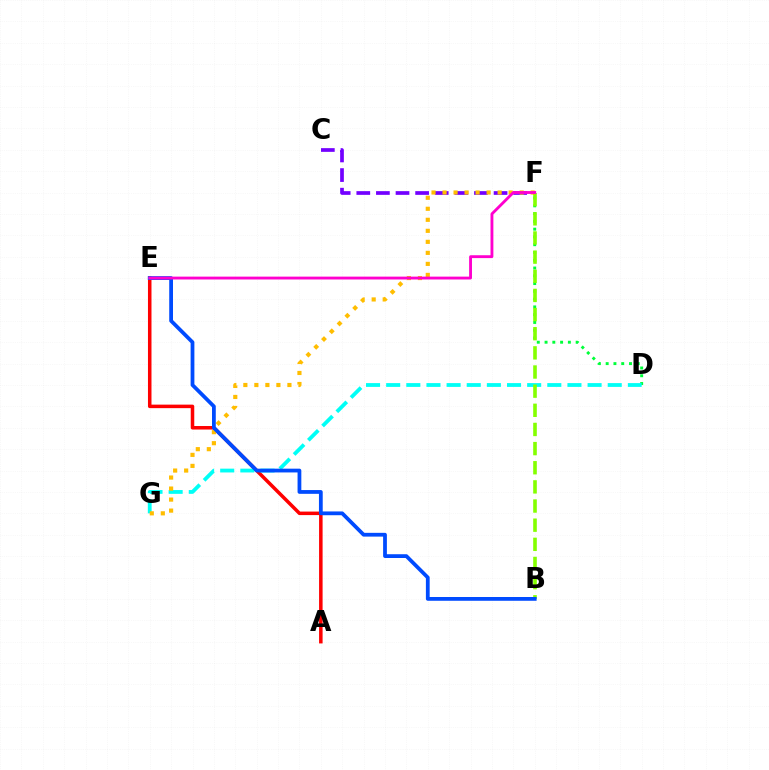{('A', 'E'): [{'color': '#ff0000', 'line_style': 'solid', 'thickness': 2.53}], ('D', 'F'): [{'color': '#00ff39', 'line_style': 'dotted', 'thickness': 2.11}], ('C', 'F'): [{'color': '#7200ff', 'line_style': 'dashed', 'thickness': 2.66}], ('D', 'G'): [{'color': '#00fff6', 'line_style': 'dashed', 'thickness': 2.74}], ('B', 'F'): [{'color': '#84ff00', 'line_style': 'dashed', 'thickness': 2.6}], ('F', 'G'): [{'color': '#ffbd00', 'line_style': 'dotted', 'thickness': 2.99}], ('B', 'E'): [{'color': '#004bff', 'line_style': 'solid', 'thickness': 2.72}], ('E', 'F'): [{'color': '#ff00cf', 'line_style': 'solid', 'thickness': 2.06}]}